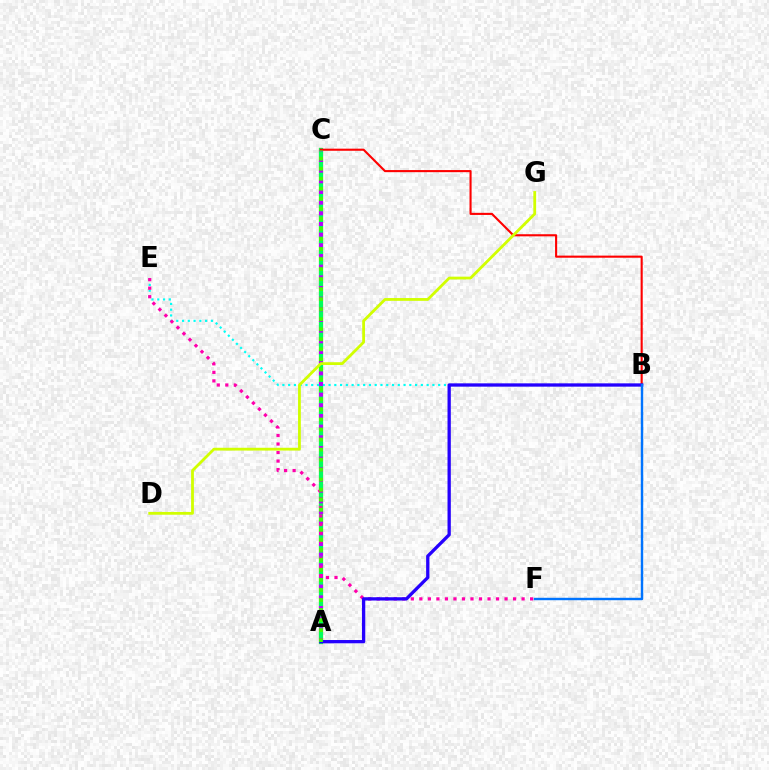{('A', 'C'): [{'color': '#ff9400', 'line_style': 'solid', 'thickness': 2.99}, {'color': '#00ff5c', 'line_style': 'solid', 'thickness': 3.0}, {'color': '#b900ff', 'line_style': 'dotted', 'thickness': 2.9}, {'color': '#3dff00', 'line_style': 'dotted', 'thickness': 2.72}], ('B', 'E'): [{'color': '#00fff6', 'line_style': 'dotted', 'thickness': 1.57}], ('B', 'C'): [{'color': '#ff0000', 'line_style': 'solid', 'thickness': 1.52}], ('E', 'F'): [{'color': '#ff00ac', 'line_style': 'dotted', 'thickness': 2.31}], ('D', 'G'): [{'color': '#d1ff00', 'line_style': 'solid', 'thickness': 2.01}], ('A', 'B'): [{'color': '#2500ff', 'line_style': 'solid', 'thickness': 2.37}], ('B', 'F'): [{'color': '#0074ff', 'line_style': 'solid', 'thickness': 1.75}]}